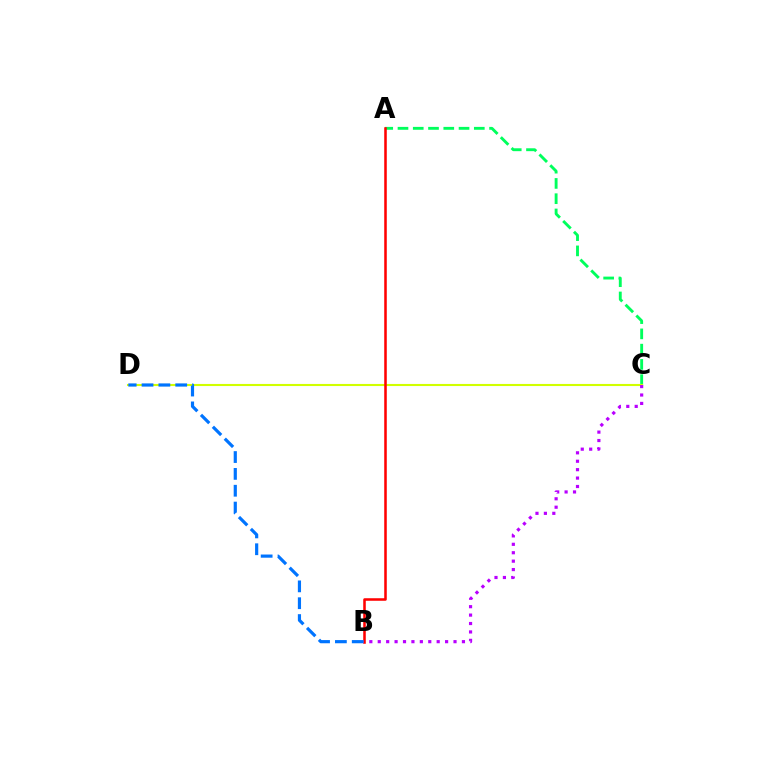{('A', 'C'): [{'color': '#00ff5c', 'line_style': 'dashed', 'thickness': 2.07}], ('C', 'D'): [{'color': '#d1ff00', 'line_style': 'solid', 'thickness': 1.51}], ('A', 'B'): [{'color': '#ff0000', 'line_style': 'solid', 'thickness': 1.84}], ('B', 'C'): [{'color': '#b900ff', 'line_style': 'dotted', 'thickness': 2.29}], ('B', 'D'): [{'color': '#0074ff', 'line_style': 'dashed', 'thickness': 2.29}]}